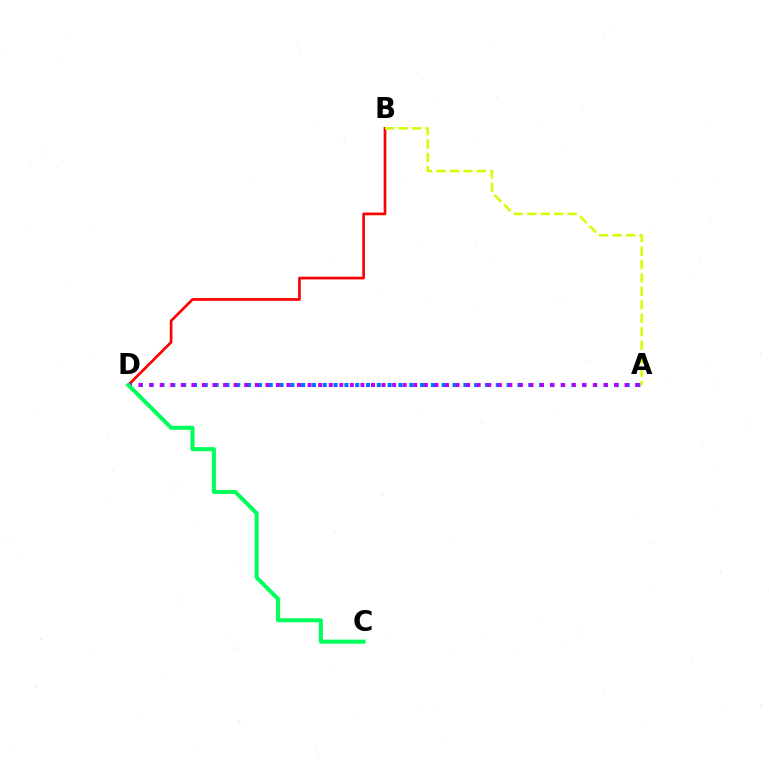{('A', 'D'): [{'color': '#0074ff', 'line_style': 'dotted', 'thickness': 2.94}, {'color': '#b900ff', 'line_style': 'dotted', 'thickness': 2.87}], ('B', 'D'): [{'color': '#ff0000', 'line_style': 'solid', 'thickness': 1.93}], ('A', 'B'): [{'color': '#d1ff00', 'line_style': 'dashed', 'thickness': 1.83}], ('C', 'D'): [{'color': '#00ff5c', 'line_style': 'solid', 'thickness': 2.91}]}